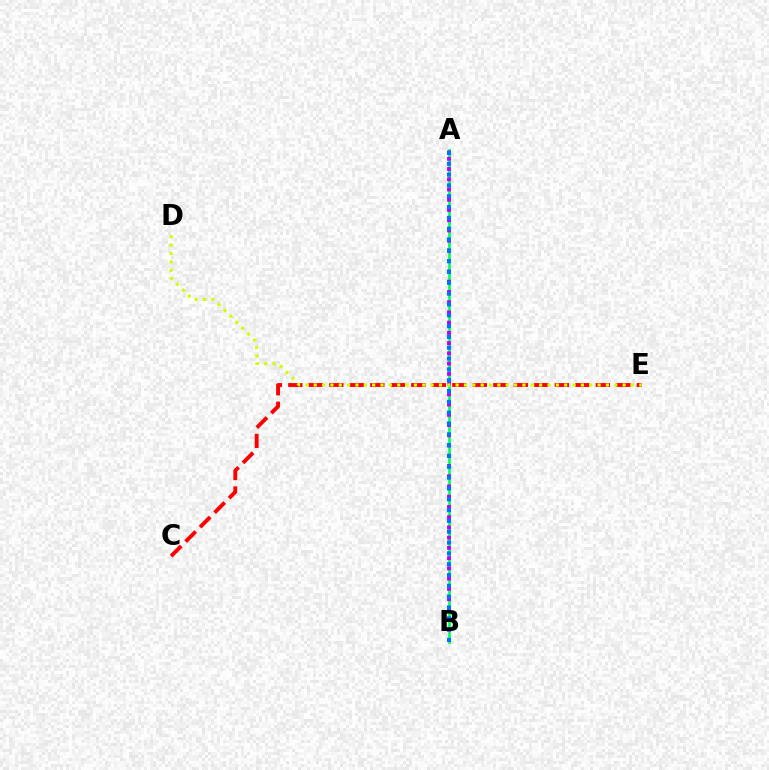{('A', 'B'): [{'color': '#00ff5c', 'line_style': 'solid', 'thickness': 1.96}, {'color': '#b900ff', 'line_style': 'dotted', 'thickness': 2.78}, {'color': '#0074ff', 'line_style': 'dotted', 'thickness': 2.94}], ('C', 'E'): [{'color': '#ff0000', 'line_style': 'dashed', 'thickness': 2.79}], ('D', 'E'): [{'color': '#d1ff00', 'line_style': 'dotted', 'thickness': 2.27}]}